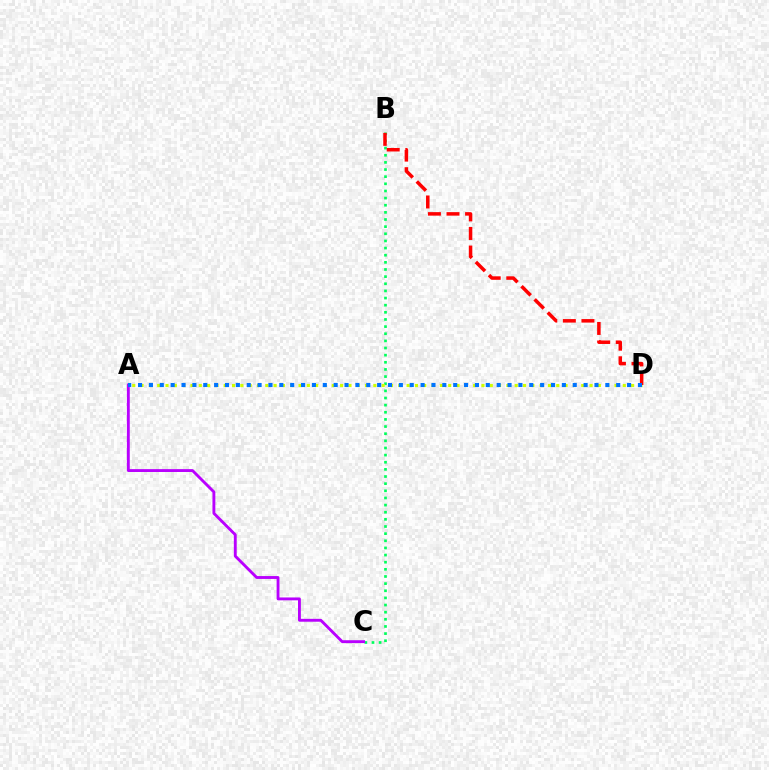{('B', 'C'): [{'color': '#00ff5c', 'line_style': 'dotted', 'thickness': 1.94}], ('A', 'C'): [{'color': '#b900ff', 'line_style': 'solid', 'thickness': 2.07}], ('A', 'D'): [{'color': '#d1ff00', 'line_style': 'dotted', 'thickness': 2.26}, {'color': '#0074ff', 'line_style': 'dotted', 'thickness': 2.95}], ('B', 'D'): [{'color': '#ff0000', 'line_style': 'dashed', 'thickness': 2.52}]}